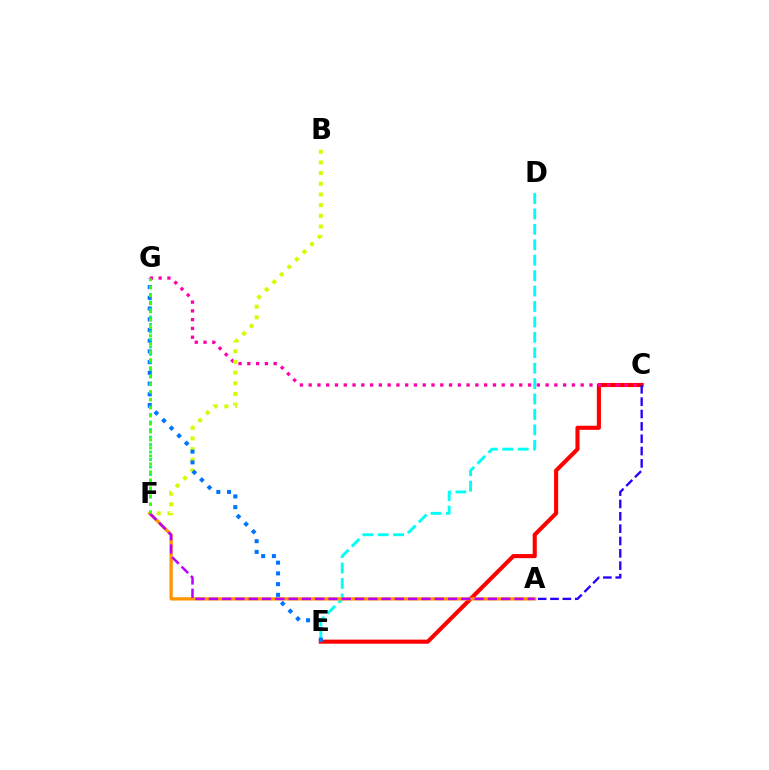{('C', 'E'): [{'color': '#ff0000', 'line_style': 'solid', 'thickness': 2.95}], ('C', 'G'): [{'color': '#ff00ac', 'line_style': 'dotted', 'thickness': 2.38}], ('D', 'E'): [{'color': '#00fff6', 'line_style': 'dashed', 'thickness': 2.1}], ('B', 'F'): [{'color': '#d1ff00', 'line_style': 'dotted', 'thickness': 2.9}], ('A', 'F'): [{'color': '#ff9400', 'line_style': 'solid', 'thickness': 2.36}, {'color': '#b900ff', 'line_style': 'dashed', 'thickness': 1.8}], ('A', 'C'): [{'color': '#2500ff', 'line_style': 'dashed', 'thickness': 1.68}], ('E', 'G'): [{'color': '#0074ff', 'line_style': 'dotted', 'thickness': 2.91}], ('F', 'G'): [{'color': '#00ff5c', 'line_style': 'dotted', 'thickness': 2.04}, {'color': '#3dff00', 'line_style': 'dotted', 'thickness': 2.18}]}